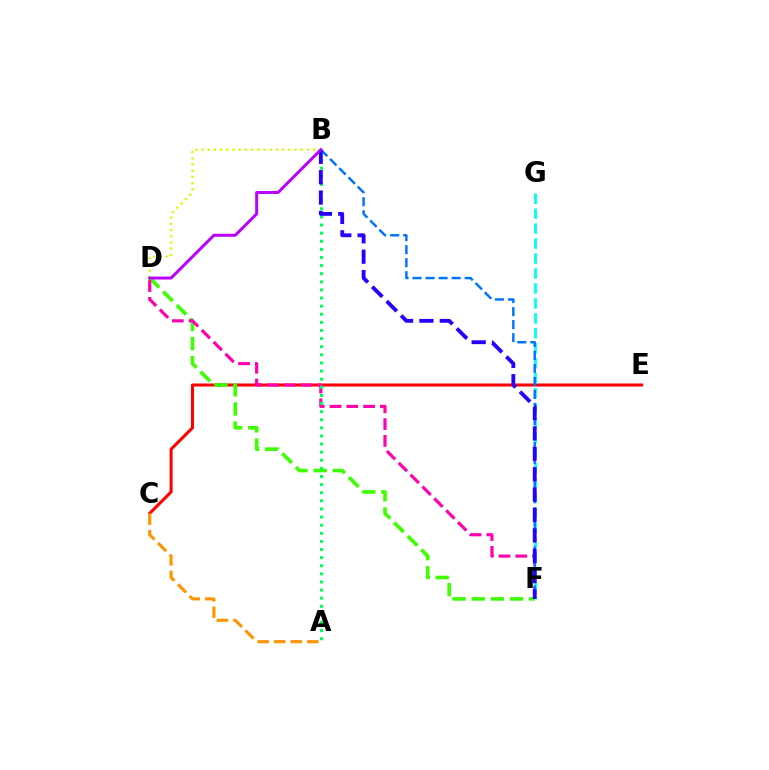{('C', 'E'): [{'color': '#ff0000', 'line_style': 'solid', 'thickness': 2.19}], ('D', 'F'): [{'color': '#3dff00', 'line_style': 'dashed', 'thickness': 2.6}, {'color': '#ff00ac', 'line_style': 'dashed', 'thickness': 2.28}], ('A', 'C'): [{'color': '#ff9400', 'line_style': 'dashed', 'thickness': 2.25}], ('F', 'G'): [{'color': '#00fff6', 'line_style': 'dashed', 'thickness': 2.03}], ('B', 'F'): [{'color': '#0074ff', 'line_style': 'dashed', 'thickness': 1.77}, {'color': '#2500ff', 'line_style': 'dashed', 'thickness': 2.77}], ('A', 'B'): [{'color': '#00ff5c', 'line_style': 'dotted', 'thickness': 2.2}], ('B', 'D'): [{'color': '#d1ff00', 'line_style': 'dotted', 'thickness': 1.68}, {'color': '#b900ff', 'line_style': 'solid', 'thickness': 2.14}]}